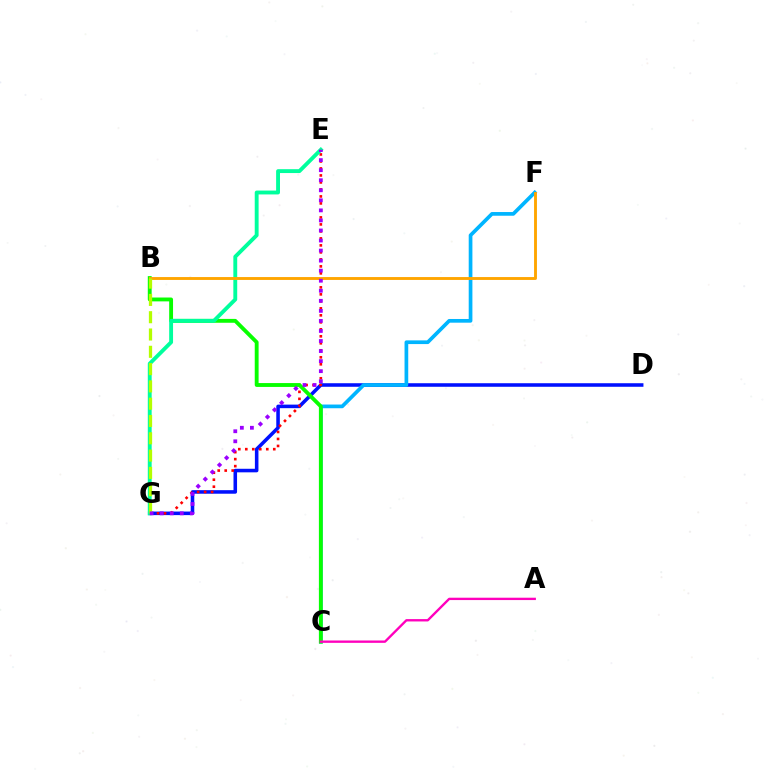{('D', 'G'): [{'color': '#0010ff', 'line_style': 'solid', 'thickness': 2.56}], ('C', 'F'): [{'color': '#00b5ff', 'line_style': 'solid', 'thickness': 2.66}], ('E', 'G'): [{'color': '#ff0000', 'line_style': 'dotted', 'thickness': 1.9}, {'color': '#00ff9d', 'line_style': 'solid', 'thickness': 2.79}, {'color': '#9b00ff', 'line_style': 'dotted', 'thickness': 2.73}], ('B', 'C'): [{'color': '#08ff00', 'line_style': 'solid', 'thickness': 2.78}], ('A', 'C'): [{'color': '#ff00bd', 'line_style': 'solid', 'thickness': 1.7}], ('B', 'F'): [{'color': '#ffa500', 'line_style': 'solid', 'thickness': 2.08}], ('B', 'G'): [{'color': '#b3ff00', 'line_style': 'dashed', 'thickness': 2.35}]}